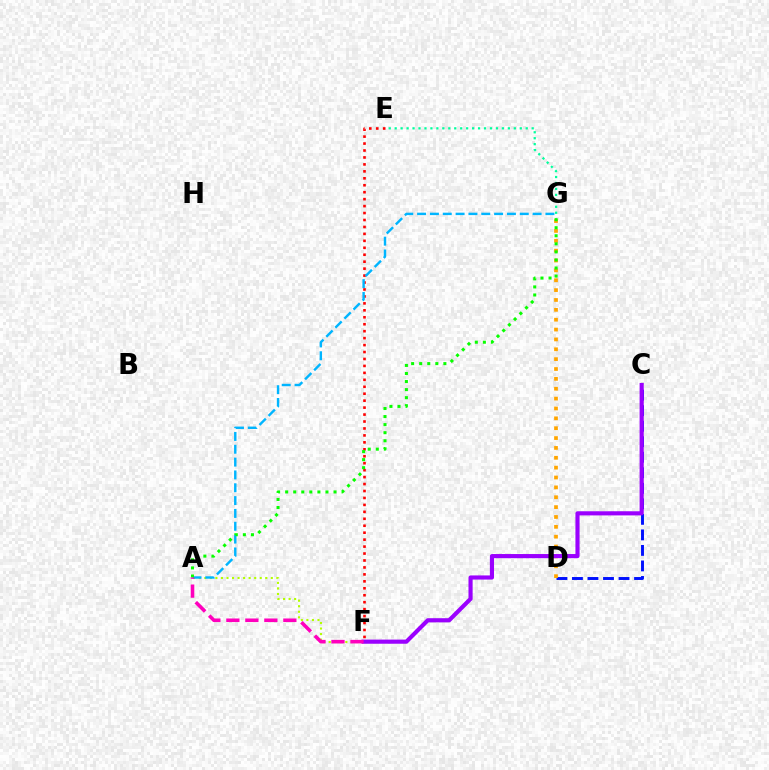{('E', 'F'): [{'color': '#ff0000', 'line_style': 'dotted', 'thickness': 1.89}], ('C', 'D'): [{'color': '#0010ff', 'line_style': 'dashed', 'thickness': 2.11}], ('D', 'G'): [{'color': '#ffa500', 'line_style': 'dotted', 'thickness': 2.68}], ('A', 'F'): [{'color': '#b3ff00', 'line_style': 'dotted', 'thickness': 1.51}, {'color': '#ff00bd', 'line_style': 'dashed', 'thickness': 2.58}], ('E', 'G'): [{'color': '#00ff9d', 'line_style': 'dotted', 'thickness': 1.62}], ('A', 'G'): [{'color': '#00b5ff', 'line_style': 'dashed', 'thickness': 1.74}, {'color': '#08ff00', 'line_style': 'dotted', 'thickness': 2.19}], ('C', 'F'): [{'color': '#9b00ff', 'line_style': 'solid', 'thickness': 2.98}]}